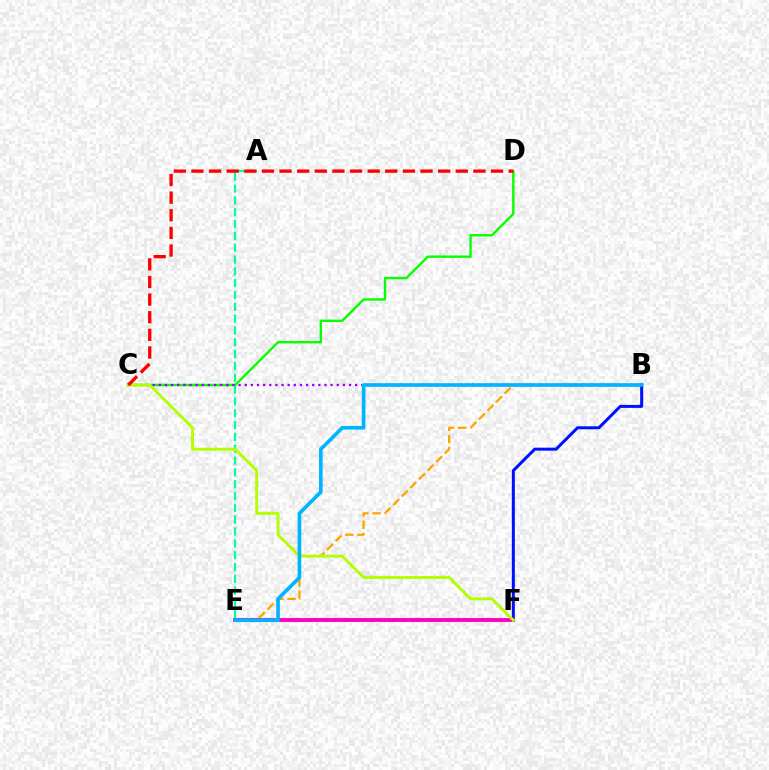{('B', 'E'): [{'color': '#ffa500', 'line_style': 'dashed', 'thickness': 1.65}, {'color': '#00b5ff', 'line_style': 'solid', 'thickness': 2.62}], ('A', 'E'): [{'color': '#00ff9d', 'line_style': 'dashed', 'thickness': 1.61}], ('B', 'F'): [{'color': '#0010ff', 'line_style': 'solid', 'thickness': 2.16}], ('E', 'F'): [{'color': '#ff00bd', 'line_style': 'solid', 'thickness': 2.8}], ('C', 'D'): [{'color': '#08ff00', 'line_style': 'solid', 'thickness': 1.74}, {'color': '#ff0000', 'line_style': 'dashed', 'thickness': 2.39}], ('B', 'C'): [{'color': '#9b00ff', 'line_style': 'dotted', 'thickness': 1.67}], ('C', 'F'): [{'color': '#b3ff00', 'line_style': 'solid', 'thickness': 2.09}]}